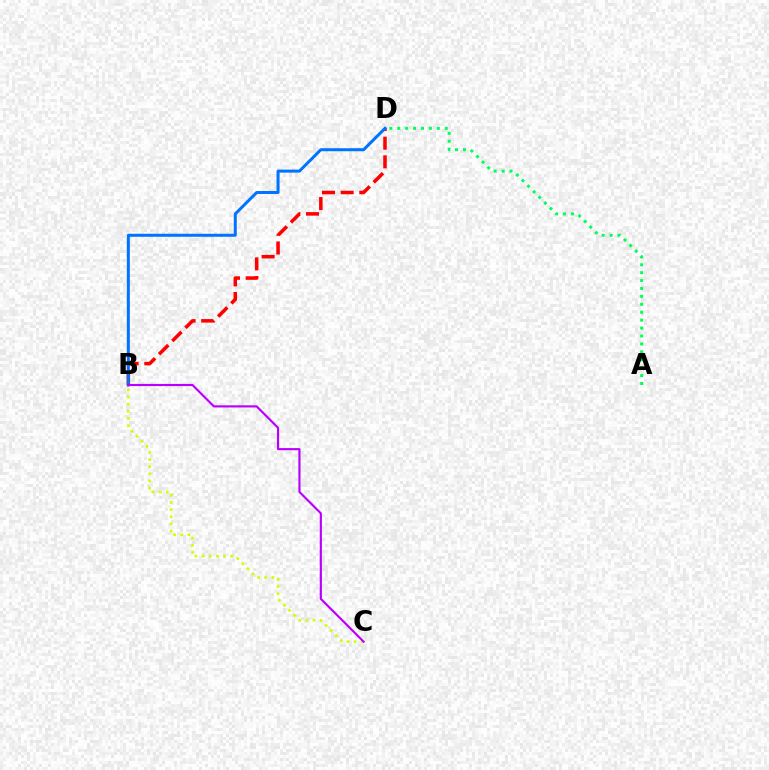{('B', 'D'): [{'color': '#ff0000', 'line_style': 'dashed', 'thickness': 2.54}, {'color': '#0074ff', 'line_style': 'solid', 'thickness': 2.17}], ('B', 'C'): [{'color': '#d1ff00', 'line_style': 'dotted', 'thickness': 1.94}, {'color': '#b900ff', 'line_style': 'solid', 'thickness': 1.55}], ('A', 'D'): [{'color': '#00ff5c', 'line_style': 'dotted', 'thickness': 2.15}]}